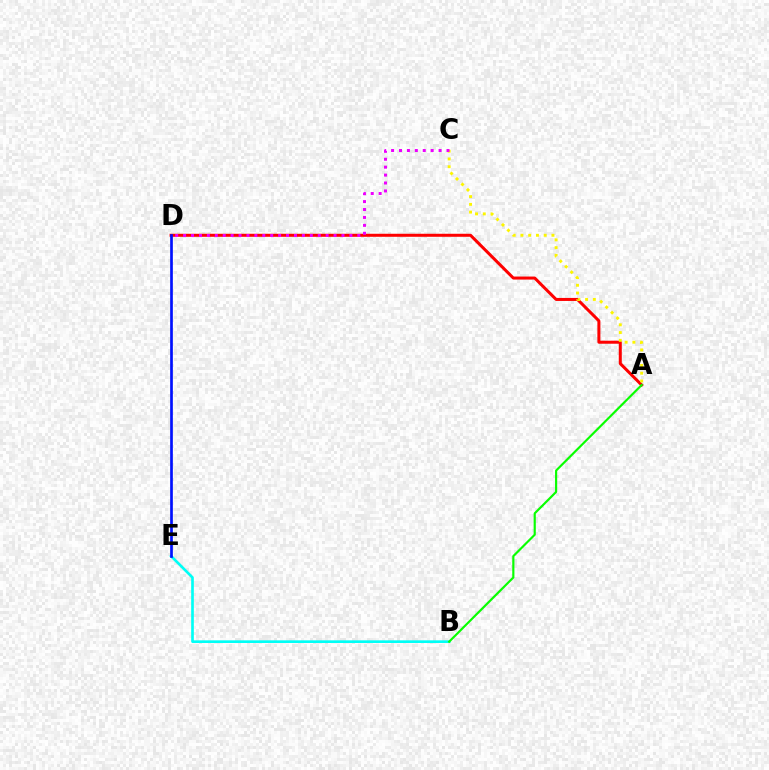{('A', 'D'): [{'color': '#ff0000', 'line_style': 'solid', 'thickness': 2.17}], ('B', 'E'): [{'color': '#00fff6', 'line_style': 'solid', 'thickness': 1.91}], ('A', 'C'): [{'color': '#fcf500', 'line_style': 'dotted', 'thickness': 2.11}], ('C', 'D'): [{'color': '#ee00ff', 'line_style': 'dotted', 'thickness': 2.15}], ('A', 'B'): [{'color': '#08ff00', 'line_style': 'solid', 'thickness': 1.56}], ('D', 'E'): [{'color': '#0010ff', 'line_style': 'solid', 'thickness': 1.93}]}